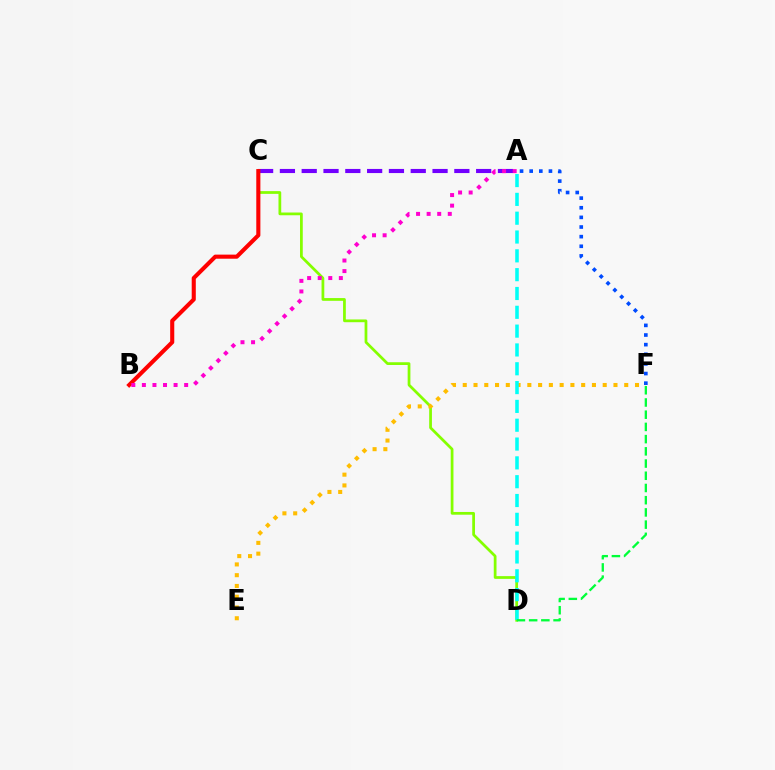{('A', 'F'): [{'color': '#004bff', 'line_style': 'dotted', 'thickness': 2.62}], ('A', 'C'): [{'color': '#7200ff', 'line_style': 'dashed', 'thickness': 2.96}], ('C', 'D'): [{'color': '#84ff00', 'line_style': 'solid', 'thickness': 1.98}], ('B', 'C'): [{'color': '#ff0000', 'line_style': 'solid', 'thickness': 2.94}], ('A', 'B'): [{'color': '#ff00cf', 'line_style': 'dotted', 'thickness': 2.87}], ('E', 'F'): [{'color': '#ffbd00', 'line_style': 'dotted', 'thickness': 2.93}], ('A', 'D'): [{'color': '#00fff6', 'line_style': 'dashed', 'thickness': 2.56}], ('D', 'F'): [{'color': '#00ff39', 'line_style': 'dashed', 'thickness': 1.66}]}